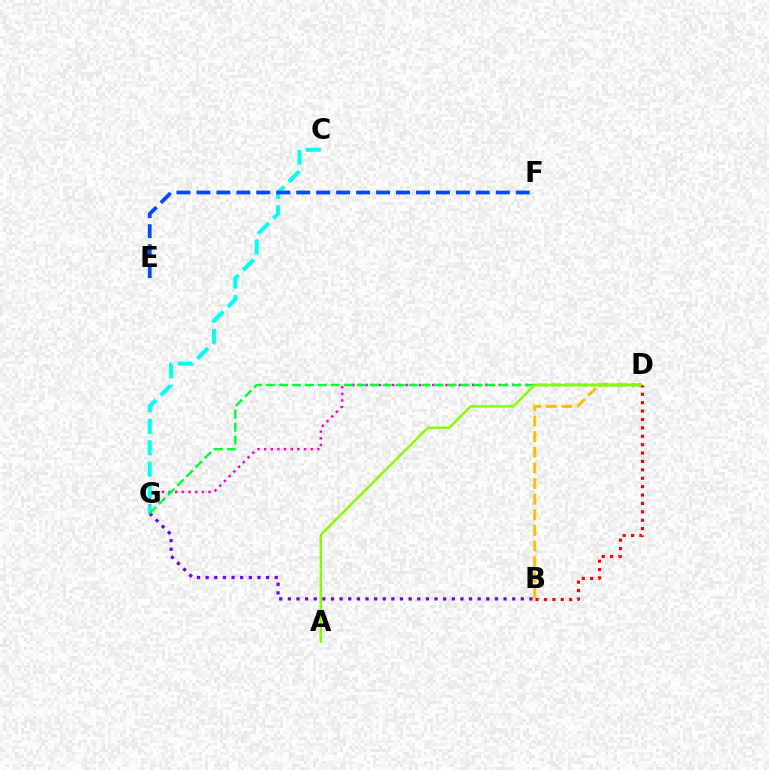{('B', 'G'): [{'color': '#7200ff', 'line_style': 'dotted', 'thickness': 2.34}], ('B', 'D'): [{'color': '#ffbd00', 'line_style': 'dashed', 'thickness': 2.12}, {'color': '#ff0000', 'line_style': 'dotted', 'thickness': 2.28}], ('D', 'G'): [{'color': '#ff00cf', 'line_style': 'dotted', 'thickness': 1.81}, {'color': '#00ff39', 'line_style': 'dashed', 'thickness': 1.76}], ('C', 'G'): [{'color': '#00fff6', 'line_style': 'dashed', 'thickness': 2.92}], ('A', 'D'): [{'color': '#84ff00', 'line_style': 'solid', 'thickness': 1.78}], ('E', 'F'): [{'color': '#004bff', 'line_style': 'dashed', 'thickness': 2.71}]}